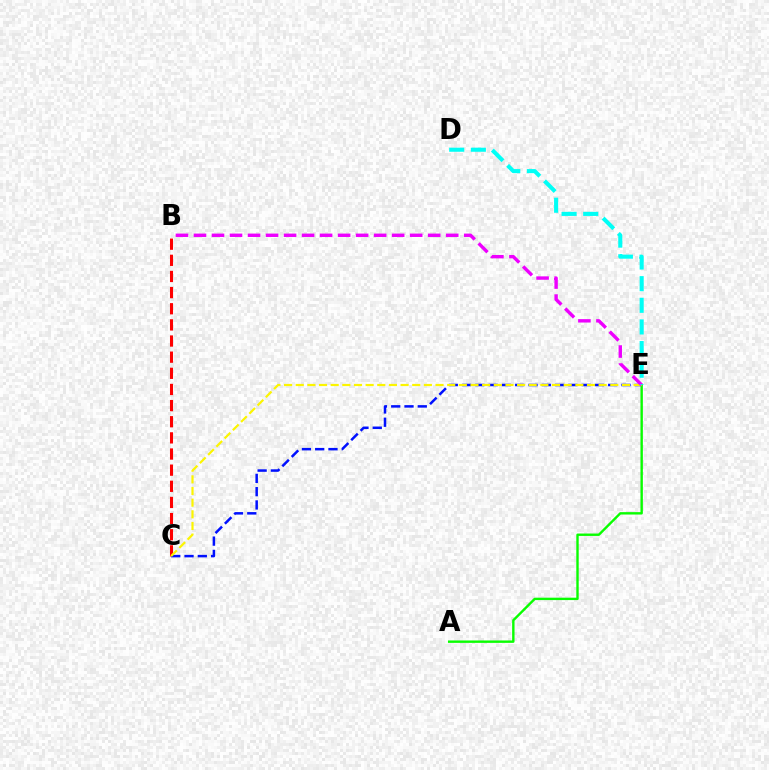{('B', 'C'): [{'color': '#ff0000', 'line_style': 'dashed', 'thickness': 2.19}], ('C', 'E'): [{'color': '#0010ff', 'line_style': 'dashed', 'thickness': 1.8}, {'color': '#fcf500', 'line_style': 'dashed', 'thickness': 1.58}], ('A', 'E'): [{'color': '#08ff00', 'line_style': 'solid', 'thickness': 1.72}], ('B', 'E'): [{'color': '#ee00ff', 'line_style': 'dashed', 'thickness': 2.45}], ('D', 'E'): [{'color': '#00fff6', 'line_style': 'dashed', 'thickness': 2.94}]}